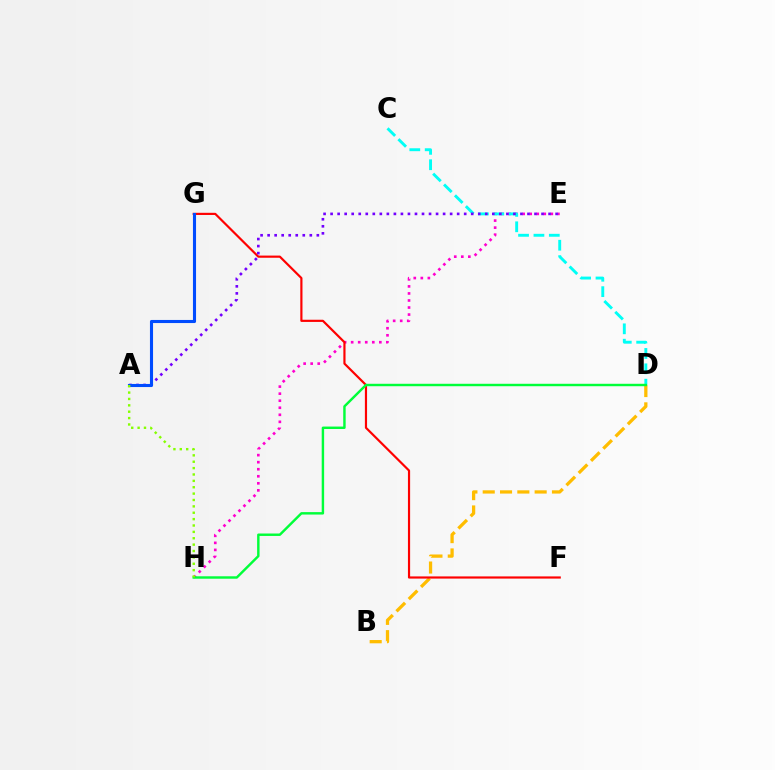{('E', 'H'): [{'color': '#ff00cf', 'line_style': 'dotted', 'thickness': 1.91}], ('C', 'D'): [{'color': '#00fff6', 'line_style': 'dashed', 'thickness': 2.09}], ('B', 'D'): [{'color': '#ffbd00', 'line_style': 'dashed', 'thickness': 2.35}], ('F', 'G'): [{'color': '#ff0000', 'line_style': 'solid', 'thickness': 1.57}], ('A', 'E'): [{'color': '#7200ff', 'line_style': 'dotted', 'thickness': 1.91}], ('D', 'H'): [{'color': '#00ff39', 'line_style': 'solid', 'thickness': 1.75}], ('A', 'G'): [{'color': '#004bff', 'line_style': 'solid', 'thickness': 2.23}], ('A', 'H'): [{'color': '#84ff00', 'line_style': 'dotted', 'thickness': 1.73}]}